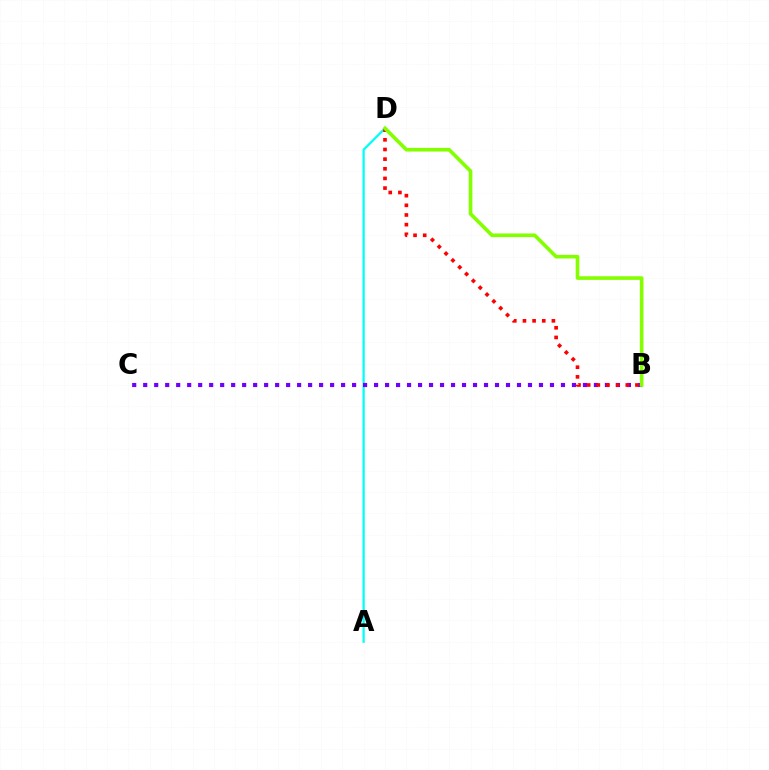{('A', 'D'): [{'color': '#00fff6', 'line_style': 'solid', 'thickness': 1.62}], ('B', 'C'): [{'color': '#7200ff', 'line_style': 'dotted', 'thickness': 2.99}], ('B', 'D'): [{'color': '#ff0000', 'line_style': 'dotted', 'thickness': 2.62}, {'color': '#84ff00', 'line_style': 'solid', 'thickness': 2.62}]}